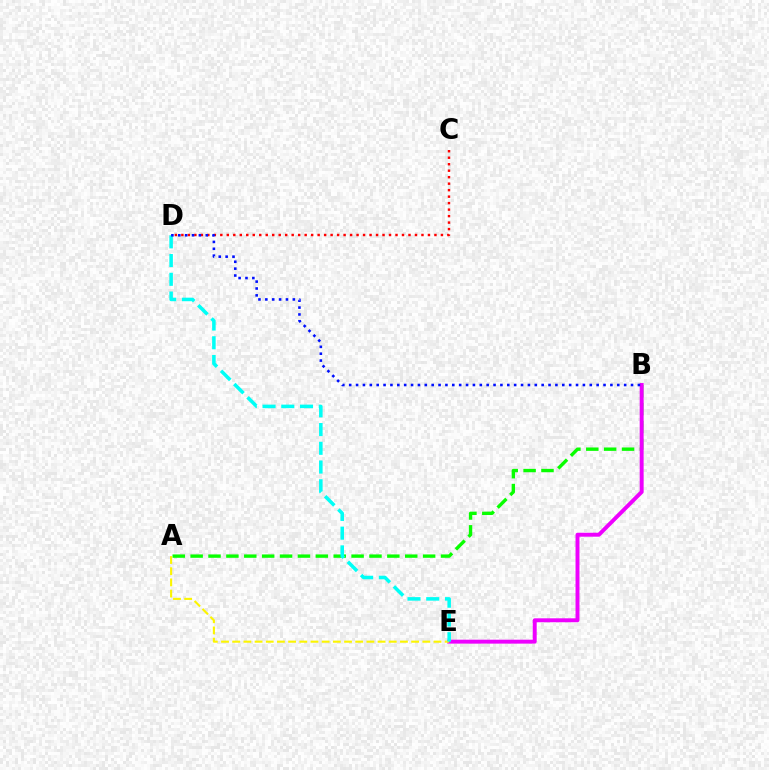{('A', 'B'): [{'color': '#08ff00', 'line_style': 'dashed', 'thickness': 2.43}], ('B', 'E'): [{'color': '#ee00ff', 'line_style': 'solid', 'thickness': 2.83}], ('A', 'E'): [{'color': '#fcf500', 'line_style': 'dashed', 'thickness': 1.52}], ('D', 'E'): [{'color': '#00fff6', 'line_style': 'dashed', 'thickness': 2.55}], ('C', 'D'): [{'color': '#ff0000', 'line_style': 'dotted', 'thickness': 1.76}], ('B', 'D'): [{'color': '#0010ff', 'line_style': 'dotted', 'thickness': 1.87}]}